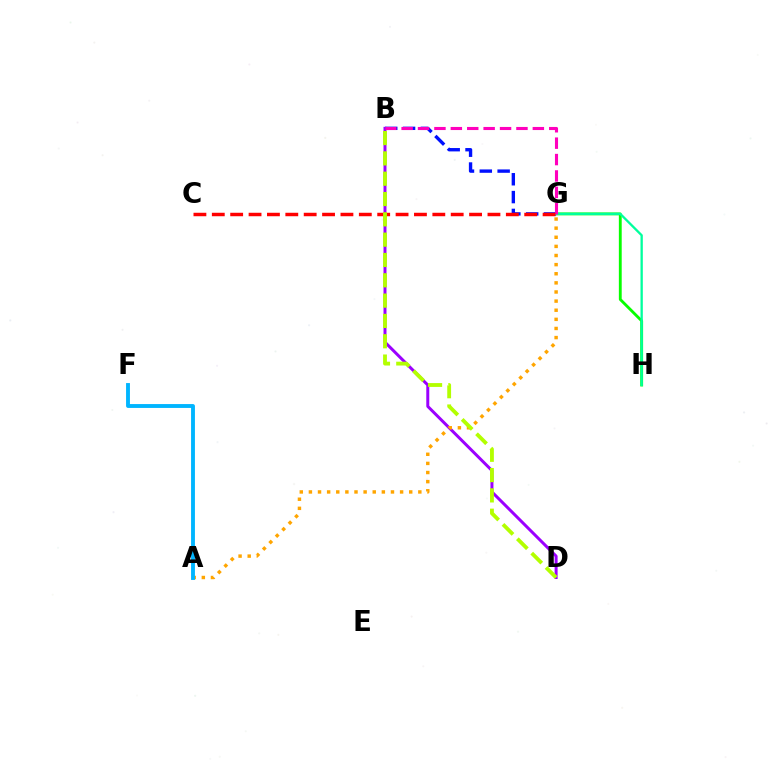{('G', 'H'): [{'color': '#08ff00', 'line_style': 'solid', 'thickness': 2.05}, {'color': '#00ff9d', 'line_style': 'solid', 'thickness': 1.67}], ('B', 'G'): [{'color': '#0010ff', 'line_style': 'dashed', 'thickness': 2.42}, {'color': '#ff00bd', 'line_style': 'dashed', 'thickness': 2.23}], ('B', 'D'): [{'color': '#9b00ff', 'line_style': 'solid', 'thickness': 2.15}, {'color': '#b3ff00', 'line_style': 'dashed', 'thickness': 2.76}], ('A', 'G'): [{'color': '#ffa500', 'line_style': 'dotted', 'thickness': 2.48}], ('A', 'F'): [{'color': '#00b5ff', 'line_style': 'solid', 'thickness': 2.79}], ('C', 'G'): [{'color': '#ff0000', 'line_style': 'dashed', 'thickness': 2.5}]}